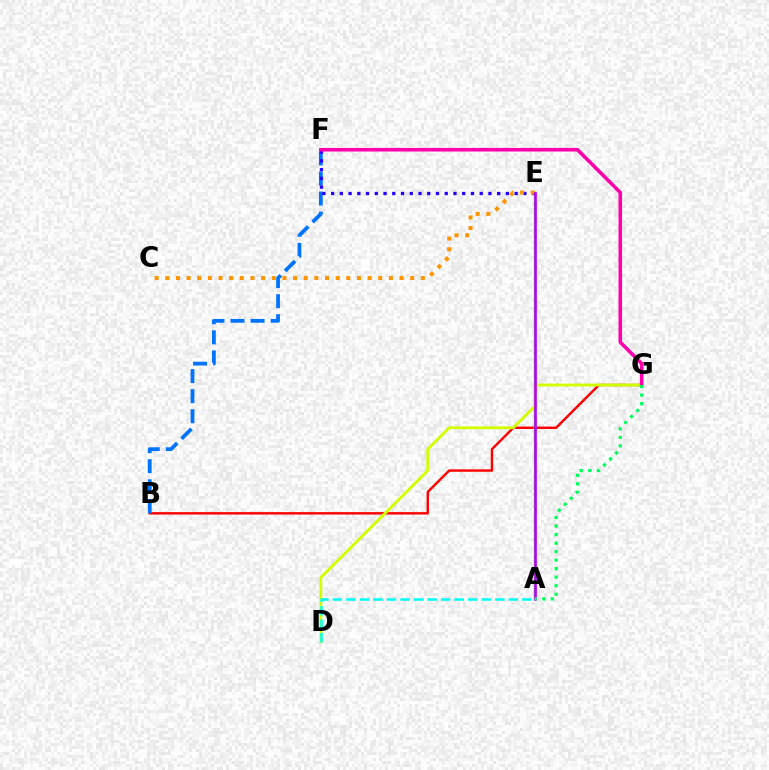{('B', 'G'): [{'color': '#ff0000', 'line_style': 'solid', 'thickness': 1.74}], ('A', 'E'): [{'color': '#3dff00', 'line_style': 'solid', 'thickness': 1.75}, {'color': '#b900ff', 'line_style': 'solid', 'thickness': 1.92}], ('B', 'F'): [{'color': '#0074ff', 'line_style': 'dashed', 'thickness': 2.72}], ('E', 'F'): [{'color': '#2500ff', 'line_style': 'dotted', 'thickness': 2.37}], ('D', 'G'): [{'color': '#d1ff00', 'line_style': 'solid', 'thickness': 2.05}], ('A', 'D'): [{'color': '#00fff6', 'line_style': 'dashed', 'thickness': 1.84}], ('C', 'E'): [{'color': '#ff9400', 'line_style': 'dotted', 'thickness': 2.89}], ('F', 'G'): [{'color': '#ff00ac', 'line_style': 'solid', 'thickness': 2.57}], ('A', 'G'): [{'color': '#00ff5c', 'line_style': 'dotted', 'thickness': 2.31}]}